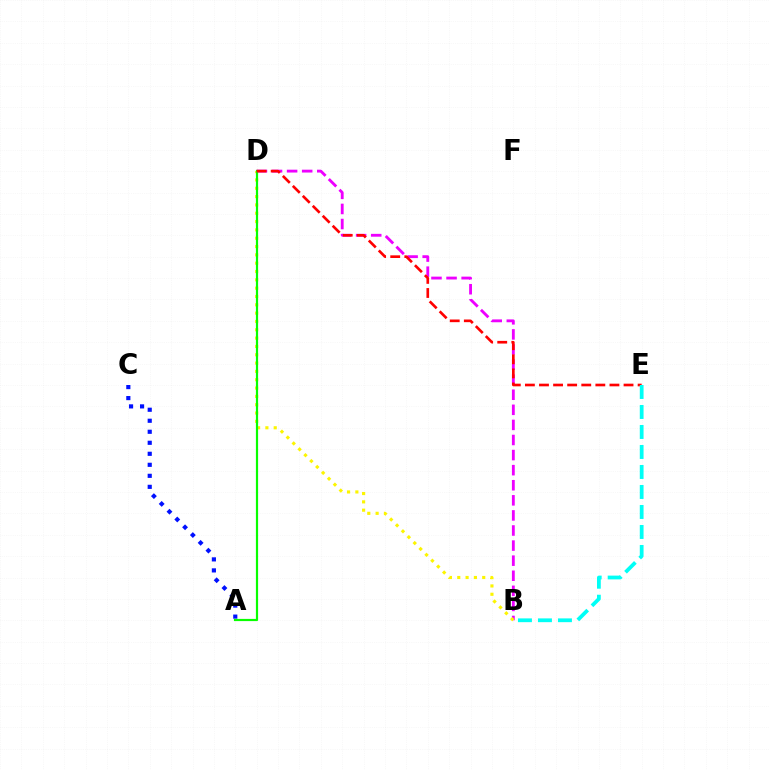{('B', 'D'): [{'color': '#ee00ff', 'line_style': 'dashed', 'thickness': 2.05}, {'color': '#fcf500', 'line_style': 'dotted', 'thickness': 2.26}], ('A', 'C'): [{'color': '#0010ff', 'line_style': 'dotted', 'thickness': 2.99}], ('A', 'D'): [{'color': '#08ff00', 'line_style': 'solid', 'thickness': 1.58}], ('D', 'E'): [{'color': '#ff0000', 'line_style': 'dashed', 'thickness': 1.91}], ('B', 'E'): [{'color': '#00fff6', 'line_style': 'dashed', 'thickness': 2.72}]}